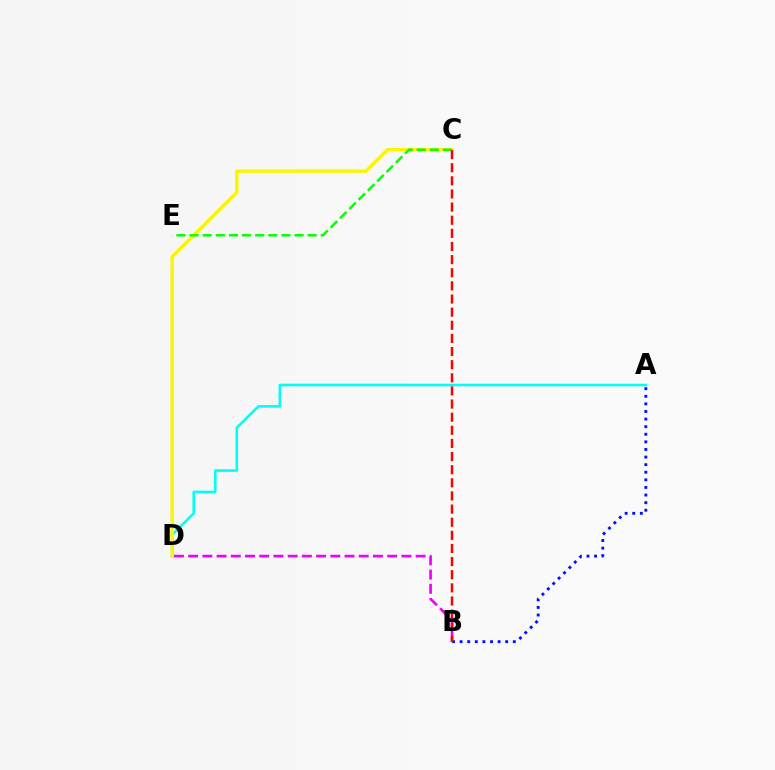{('A', 'D'): [{'color': '#00fff6', 'line_style': 'solid', 'thickness': 1.87}], ('C', 'D'): [{'color': '#fcf500', 'line_style': 'solid', 'thickness': 2.46}], ('B', 'D'): [{'color': '#ee00ff', 'line_style': 'dashed', 'thickness': 1.93}], ('C', 'E'): [{'color': '#08ff00', 'line_style': 'dashed', 'thickness': 1.78}], ('A', 'B'): [{'color': '#0010ff', 'line_style': 'dotted', 'thickness': 2.06}], ('B', 'C'): [{'color': '#ff0000', 'line_style': 'dashed', 'thickness': 1.78}]}